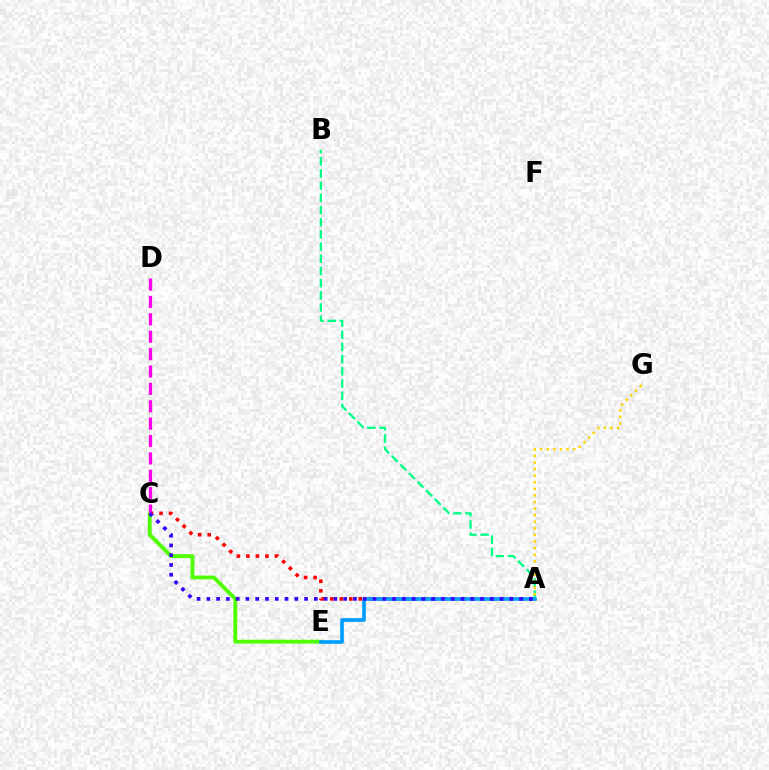{('A', 'B'): [{'color': '#00ff86', 'line_style': 'dashed', 'thickness': 1.65}], ('C', 'E'): [{'color': '#4fff00', 'line_style': 'solid', 'thickness': 2.75}], ('A', 'G'): [{'color': '#ffd500', 'line_style': 'dotted', 'thickness': 1.79}], ('A', 'C'): [{'color': '#ff0000', 'line_style': 'dotted', 'thickness': 2.58}, {'color': '#3700ff', 'line_style': 'dotted', 'thickness': 2.66}], ('C', 'D'): [{'color': '#ff00ed', 'line_style': 'dashed', 'thickness': 2.36}], ('A', 'E'): [{'color': '#009eff', 'line_style': 'solid', 'thickness': 2.62}]}